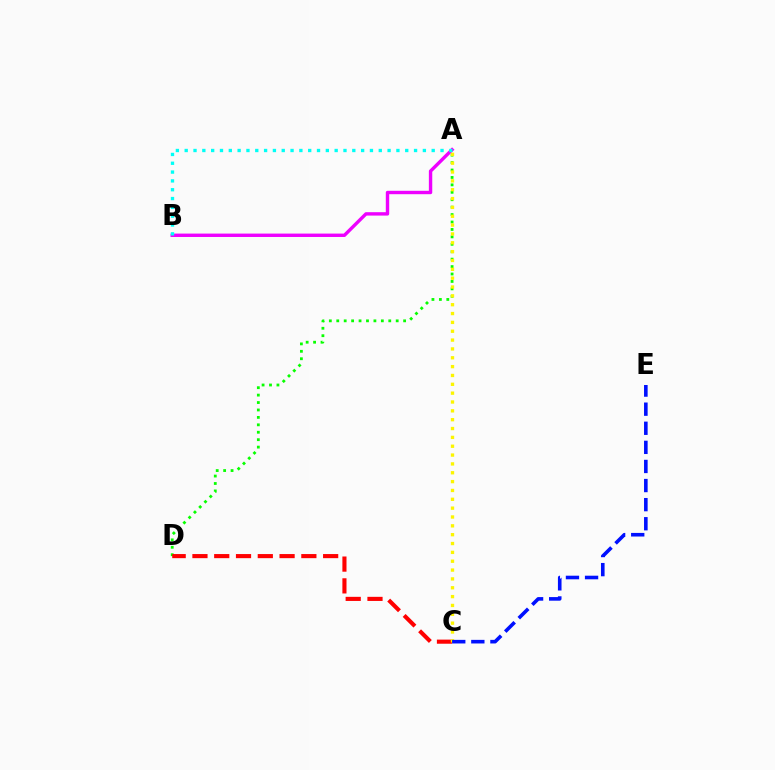{('A', 'D'): [{'color': '#08ff00', 'line_style': 'dotted', 'thickness': 2.02}], ('C', 'D'): [{'color': '#ff0000', 'line_style': 'dashed', 'thickness': 2.96}], ('A', 'B'): [{'color': '#ee00ff', 'line_style': 'solid', 'thickness': 2.44}, {'color': '#00fff6', 'line_style': 'dotted', 'thickness': 2.4}], ('A', 'C'): [{'color': '#fcf500', 'line_style': 'dotted', 'thickness': 2.4}], ('C', 'E'): [{'color': '#0010ff', 'line_style': 'dashed', 'thickness': 2.59}]}